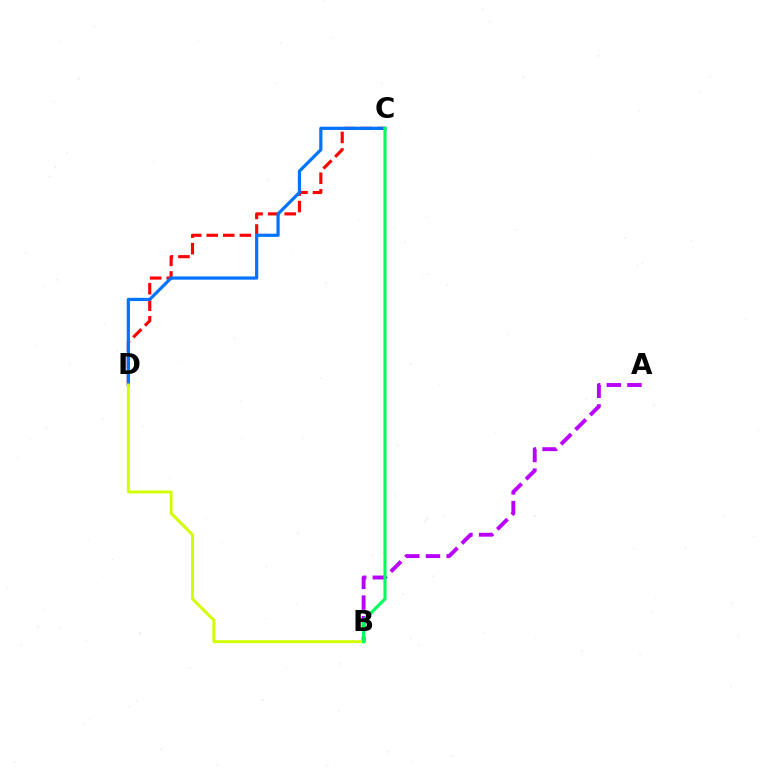{('C', 'D'): [{'color': '#ff0000', 'line_style': 'dashed', 'thickness': 2.25}, {'color': '#0074ff', 'line_style': 'solid', 'thickness': 2.31}], ('A', 'B'): [{'color': '#b900ff', 'line_style': 'dashed', 'thickness': 2.81}], ('B', 'D'): [{'color': '#d1ff00', 'line_style': 'solid', 'thickness': 2.11}], ('B', 'C'): [{'color': '#00ff5c', 'line_style': 'solid', 'thickness': 2.24}]}